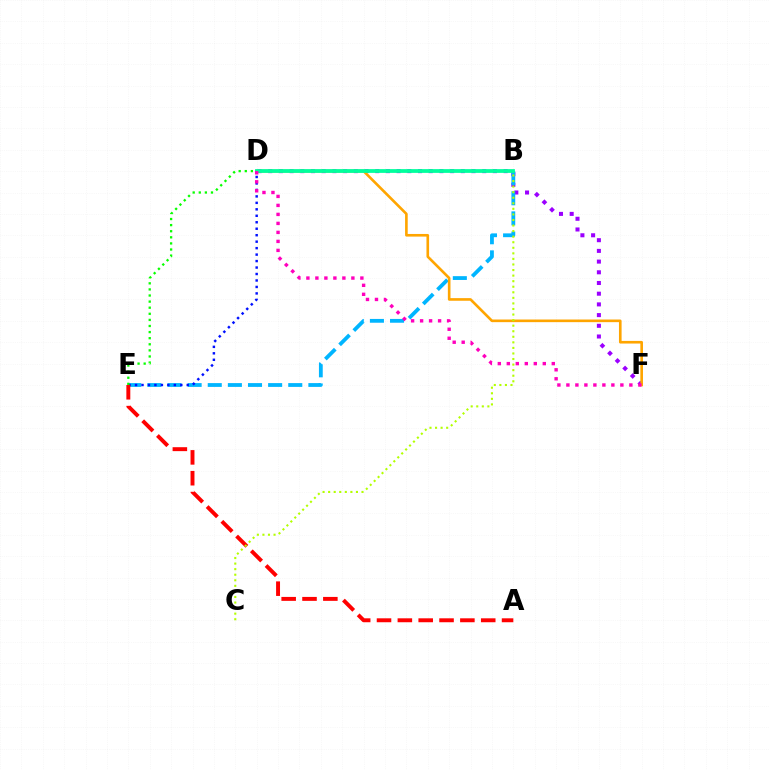{('D', 'F'): [{'color': '#9b00ff', 'line_style': 'dotted', 'thickness': 2.91}, {'color': '#ffa500', 'line_style': 'solid', 'thickness': 1.9}, {'color': '#ff00bd', 'line_style': 'dotted', 'thickness': 2.44}], ('B', 'E'): [{'color': '#00b5ff', 'line_style': 'dashed', 'thickness': 2.73}], ('D', 'E'): [{'color': '#0010ff', 'line_style': 'dotted', 'thickness': 1.76}, {'color': '#08ff00', 'line_style': 'dotted', 'thickness': 1.66}], ('A', 'E'): [{'color': '#ff0000', 'line_style': 'dashed', 'thickness': 2.83}], ('B', 'C'): [{'color': '#b3ff00', 'line_style': 'dotted', 'thickness': 1.51}], ('B', 'D'): [{'color': '#00ff9d', 'line_style': 'solid', 'thickness': 2.72}]}